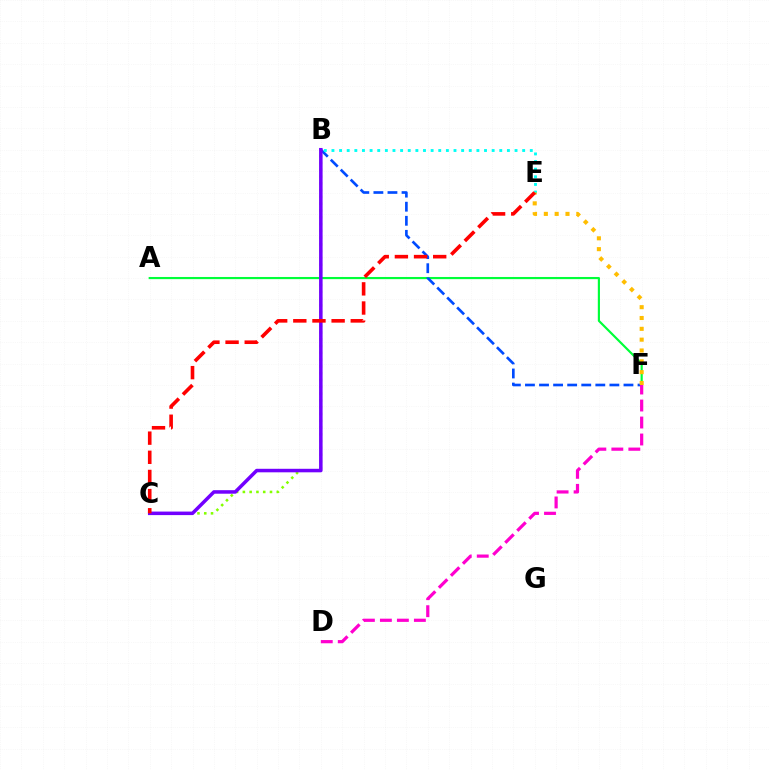{('A', 'F'): [{'color': '#00ff39', 'line_style': 'solid', 'thickness': 1.56}], ('B', 'F'): [{'color': '#004bff', 'line_style': 'dashed', 'thickness': 1.91}], ('B', 'E'): [{'color': '#00fff6', 'line_style': 'dotted', 'thickness': 2.07}], ('E', 'F'): [{'color': '#ffbd00', 'line_style': 'dotted', 'thickness': 2.94}], ('B', 'C'): [{'color': '#84ff00', 'line_style': 'dotted', 'thickness': 1.84}, {'color': '#7200ff', 'line_style': 'solid', 'thickness': 2.54}], ('D', 'F'): [{'color': '#ff00cf', 'line_style': 'dashed', 'thickness': 2.31}], ('C', 'E'): [{'color': '#ff0000', 'line_style': 'dashed', 'thickness': 2.6}]}